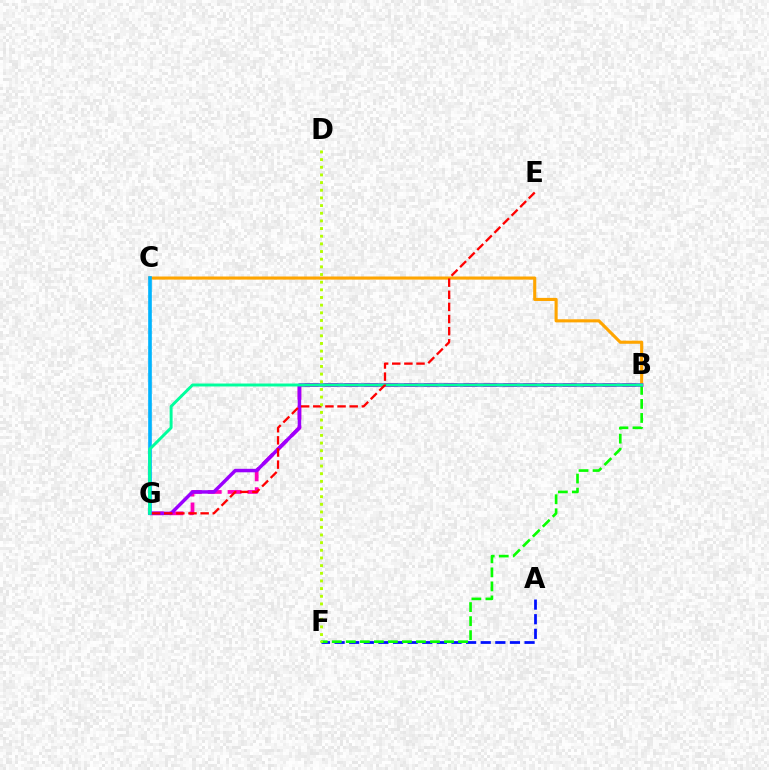{('B', 'C'): [{'color': '#ffa500', 'line_style': 'solid', 'thickness': 2.23}], ('B', 'G'): [{'color': '#ff00bd', 'line_style': 'dashed', 'thickness': 2.7}, {'color': '#9b00ff', 'line_style': 'solid', 'thickness': 2.5}, {'color': '#00ff9d', 'line_style': 'solid', 'thickness': 2.12}], ('A', 'F'): [{'color': '#0010ff', 'line_style': 'dashed', 'thickness': 1.99}], ('B', 'F'): [{'color': '#08ff00', 'line_style': 'dashed', 'thickness': 1.91}], ('C', 'G'): [{'color': '#00b5ff', 'line_style': 'solid', 'thickness': 2.63}], ('E', 'G'): [{'color': '#ff0000', 'line_style': 'dashed', 'thickness': 1.65}], ('D', 'F'): [{'color': '#b3ff00', 'line_style': 'dotted', 'thickness': 2.08}]}